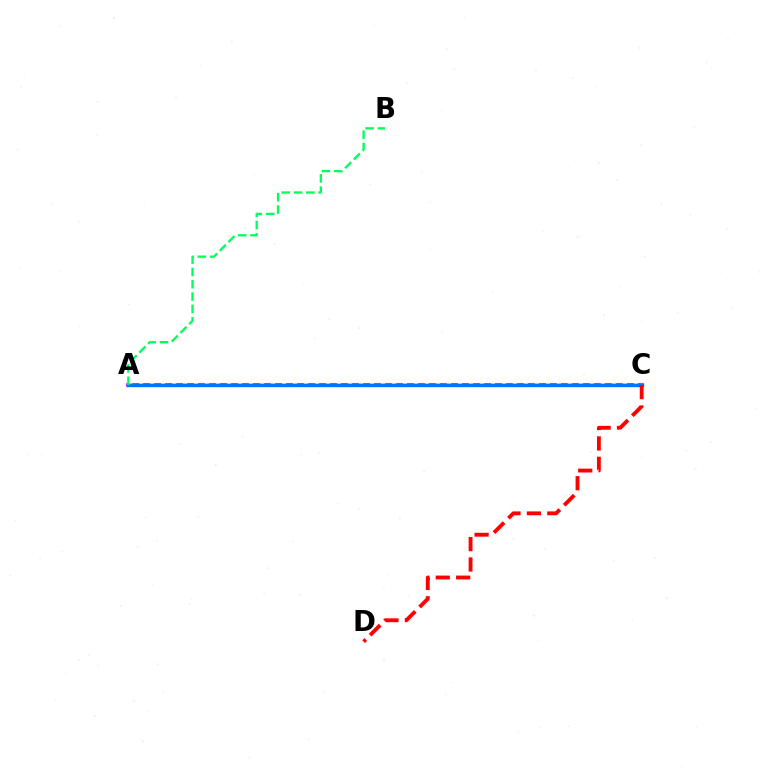{('A', 'C'): [{'color': '#b900ff', 'line_style': 'solid', 'thickness': 2.59}, {'color': '#d1ff00', 'line_style': 'dotted', 'thickness': 2.99}, {'color': '#0074ff', 'line_style': 'solid', 'thickness': 2.4}], ('C', 'D'): [{'color': '#ff0000', 'line_style': 'dashed', 'thickness': 2.77}], ('A', 'B'): [{'color': '#00ff5c', 'line_style': 'dashed', 'thickness': 1.67}]}